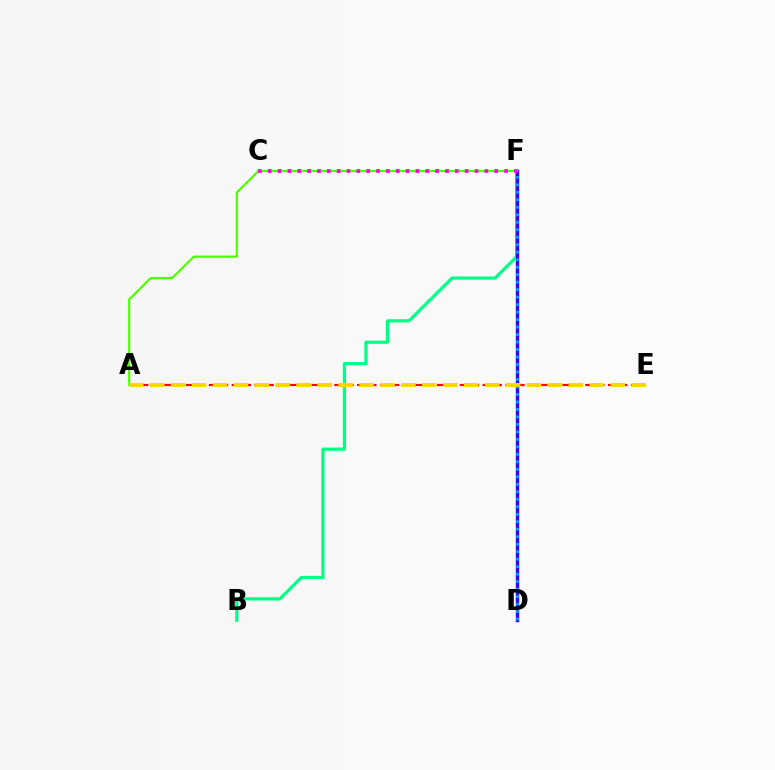{('A', 'E'): [{'color': '#ff0000', 'line_style': 'dashed', 'thickness': 1.55}, {'color': '#ffd500', 'line_style': 'dashed', 'thickness': 2.84}], ('B', 'F'): [{'color': '#00ff86', 'line_style': 'solid', 'thickness': 2.31}], ('D', 'F'): [{'color': '#3700ff', 'line_style': 'solid', 'thickness': 2.45}, {'color': '#009eff', 'line_style': 'dotted', 'thickness': 2.03}], ('A', 'F'): [{'color': '#4fff00', 'line_style': 'solid', 'thickness': 1.58}], ('C', 'F'): [{'color': '#ff00ed', 'line_style': 'dotted', 'thickness': 2.68}]}